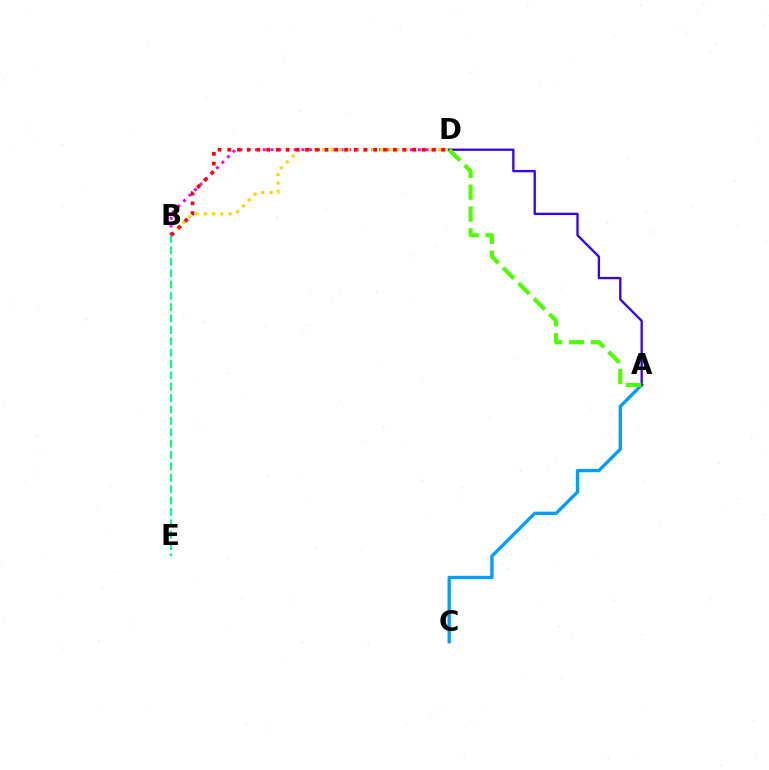{('A', 'C'): [{'color': '#009eff', 'line_style': 'solid', 'thickness': 2.41}], ('B', 'D'): [{'color': '#ff00ed', 'line_style': 'dotted', 'thickness': 2.11}, {'color': '#ffd500', 'line_style': 'dotted', 'thickness': 2.25}, {'color': '#ff0000', 'line_style': 'dotted', 'thickness': 2.64}], ('B', 'E'): [{'color': '#00ff86', 'line_style': 'dashed', 'thickness': 1.54}], ('A', 'D'): [{'color': '#3700ff', 'line_style': 'solid', 'thickness': 1.67}, {'color': '#4fff00', 'line_style': 'dashed', 'thickness': 2.97}]}